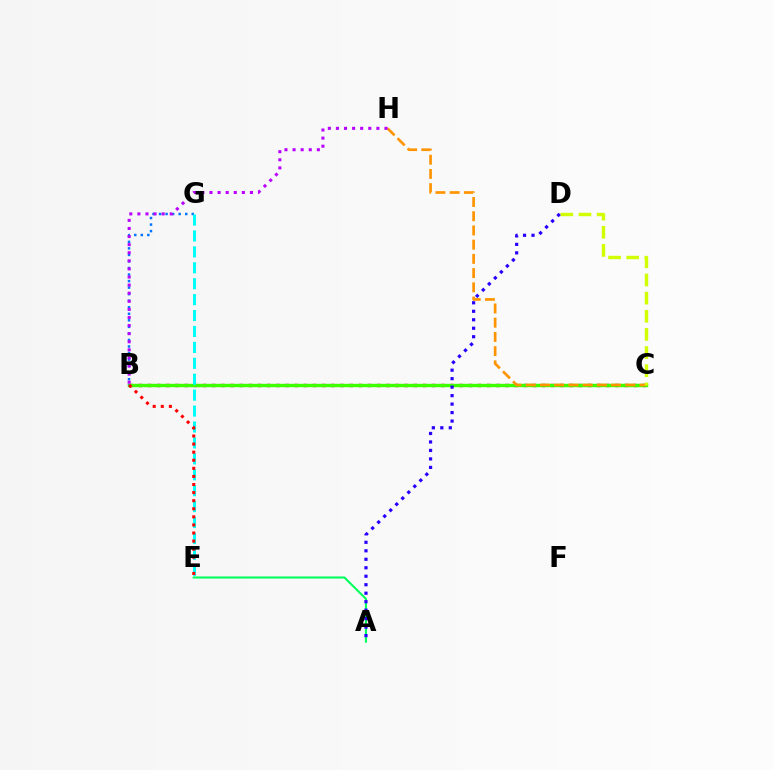{('B', 'C'): [{'color': '#ff00ac', 'line_style': 'dotted', 'thickness': 2.49}, {'color': '#3dff00', 'line_style': 'solid', 'thickness': 2.46}], ('C', 'H'): [{'color': '#ff9400', 'line_style': 'dashed', 'thickness': 1.93}], ('B', 'G'): [{'color': '#0074ff', 'line_style': 'dotted', 'thickness': 1.78}], ('E', 'G'): [{'color': '#00fff6', 'line_style': 'dashed', 'thickness': 2.16}], ('B', 'E'): [{'color': '#ff0000', 'line_style': 'dotted', 'thickness': 2.2}], ('A', 'E'): [{'color': '#00ff5c', 'line_style': 'solid', 'thickness': 1.5}], ('B', 'H'): [{'color': '#b900ff', 'line_style': 'dotted', 'thickness': 2.2}], ('C', 'D'): [{'color': '#d1ff00', 'line_style': 'dashed', 'thickness': 2.46}], ('A', 'D'): [{'color': '#2500ff', 'line_style': 'dotted', 'thickness': 2.3}]}